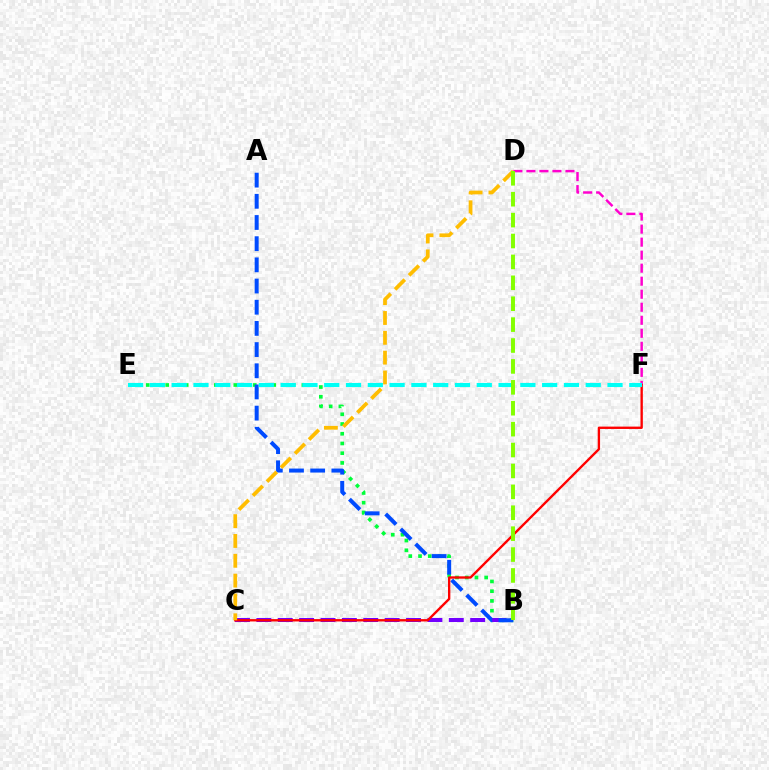{('B', 'E'): [{'color': '#00ff39', 'line_style': 'dotted', 'thickness': 2.64}], ('B', 'C'): [{'color': '#7200ff', 'line_style': 'dashed', 'thickness': 2.9}], ('D', 'F'): [{'color': '#ff00cf', 'line_style': 'dashed', 'thickness': 1.77}], ('A', 'B'): [{'color': '#004bff', 'line_style': 'dashed', 'thickness': 2.88}], ('C', 'F'): [{'color': '#ff0000', 'line_style': 'solid', 'thickness': 1.7}], ('C', 'D'): [{'color': '#ffbd00', 'line_style': 'dashed', 'thickness': 2.69}], ('E', 'F'): [{'color': '#00fff6', 'line_style': 'dashed', 'thickness': 2.96}], ('B', 'D'): [{'color': '#84ff00', 'line_style': 'dashed', 'thickness': 2.84}]}